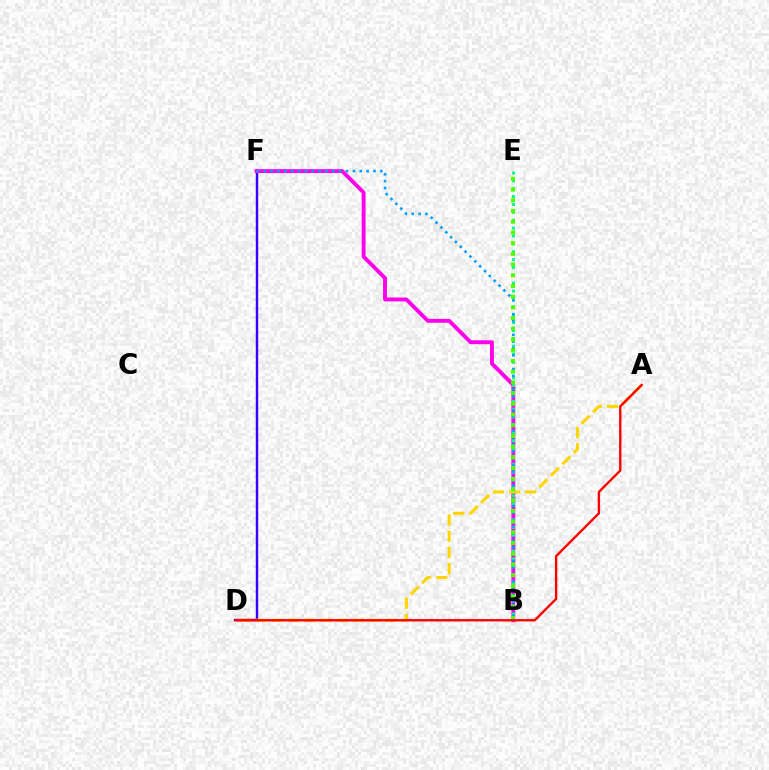{('D', 'F'): [{'color': '#3700ff', 'line_style': 'solid', 'thickness': 1.74}], ('B', 'F'): [{'color': '#ff00ed', 'line_style': 'solid', 'thickness': 2.81}, {'color': '#009eff', 'line_style': 'dotted', 'thickness': 1.86}], ('B', 'E'): [{'color': '#00ff86', 'line_style': 'dotted', 'thickness': 2.14}, {'color': '#4fff00', 'line_style': 'dotted', 'thickness': 2.91}], ('A', 'D'): [{'color': '#ffd500', 'line_style': 'dashed', 'thickness': 2.2}, {'color': '#ff0000', 'line_style': 'solid', 'thickness': 1.7}]}